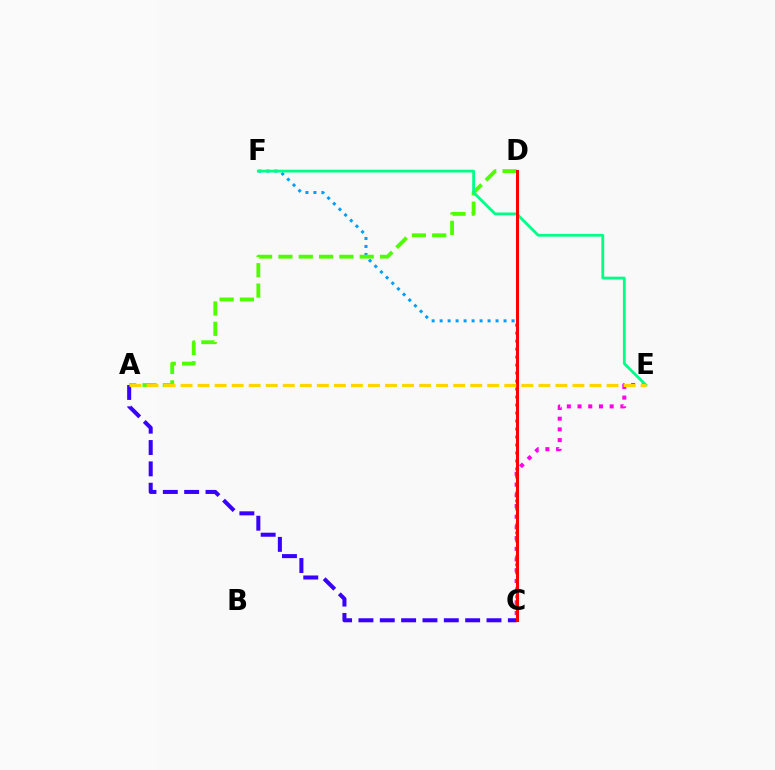{('C', 'F'): [{'color': '#009eff', 'line_style': 'dotted', 'thickness': 2.17}], ('C', 'E'): [{'color': '#ff00ed', 'line_style': 'dotted', 'thickness': 2.91}], ('A', 'D'): [{'color': '#4fff00', 'line_style': 'dashed', 'thickness': 2.76}], ('A', 'C'): [{'color': '#3700ff', 'line_style': 'dashed', 'thickness': 2.9}], ('E', 'F'): [{'color': '#00ff86', 'line_style': 'solid', 'thickness': 2.01}], ('C', 'D'): [{'color': '#ff0000', 'line_style': 'solid', 'thickness': 2.18}], ('A', 'E'): [{'color': '#ffd500', 'line_style': 'dashed', 'thickness': 2.31}]}